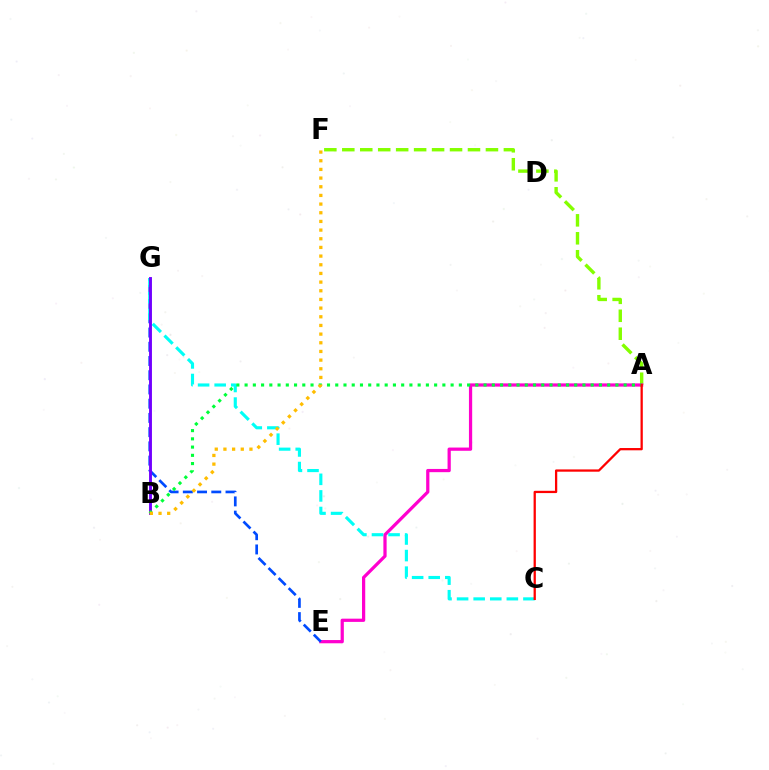{('A', 'F'): [{'color': '#84ff00', 'line_style': 'dashed', 'thickness': 2.44}], ('A', 'E'): [{'color': '#ff00cf', 'line_style': 'solid', 'thickness': 2.33}], ('E', 'G'): [{'color': '#004bff', 'line_style': 'dashed', 'thickness': 1.93}], ('C', 'G'): [{'color': '#00fff6', 'line_style': 'dashed', 'thickness': 2.25}], ('B', 'G'): [{'color': '#7200ff', 'line_style': 'solid', 'thickness': 2.08}], ('A', 'B'): [{'color': '#00ff39', 'line_style': 'dotted', 'thickness': 2.24}], ('B', 'F'): [{'color': '#ffbd00', 'line_style': 'dotted', 'thickness': 2.36}], ('A', 'C'): [{'color': '#ff0000', 'line_style': 'solid', 'thickness': 1.64}]}